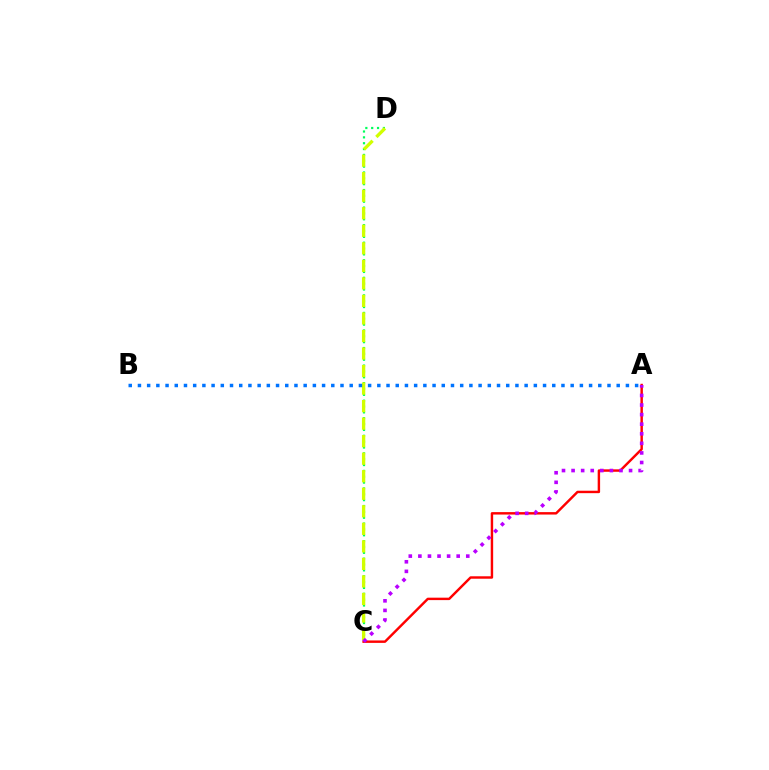{('C', 'D'): [{'color': '#00ff5c', 'line_style': 'dotted', 'thickness': 1.59}, {'color': '#d1ff00', 'line_style': 'dashed', 'thickness': 2.38}], ('A', 'C'): [{'color': '#ff0000', 'line_style': 'solid', 'thickness': 1.75}, {'color': '#b900ff', 'line_style': 'dotted', 'thickness': 2.6}], ('A', 'B'): [{'color': '#0074ff', 'line_style': 'dotted', 'thickness': 2.5}]}